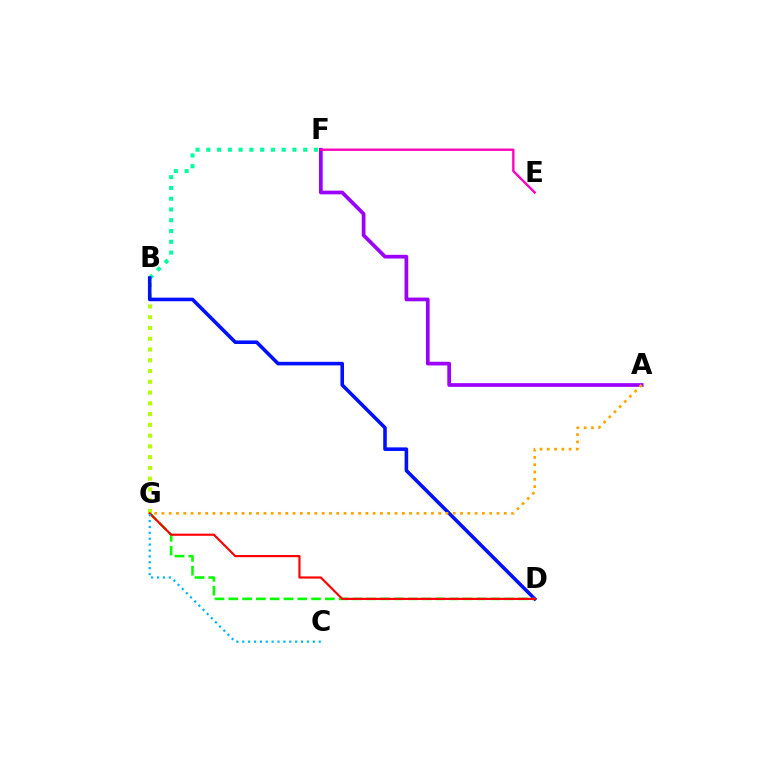{('A', 'F'): [{'color': '#9b00ff', 'line_style': 'solid', 'thickness': 2.67}], ('B', 'F'): [{'color': '#00ff9d', 'line_style': 'dotted', 'thickness': 2.93}], ('B', 'G'): [{'color': '#b3ff00', 'line_style': 'dotted', 'thickness': 2.92}], ('B', 'D'): [{'color': '#0010ff', 'line_style': 'solid', 'thickness': 2.57}], ('D', 'G'): [{'color': '#08ff00', 'line_style': 'dashed', 'thickness': 1.87}, {'color': '#ff0000', 'line_style': 'solid', 'thickness': 1.56}], ('E', 'F'): [{'color': '#ff00bd', 'line_style': 'solid', 'thickness': 1.69}], ('A', 'G'): [{'color': '#ffa500', 'line_style': 'dotted', 'thickness': 1.98}], ('C', 'G'): [{'color': '#00b5ff', 'line_style': 'dotted', 'thickness': 1.6}]}